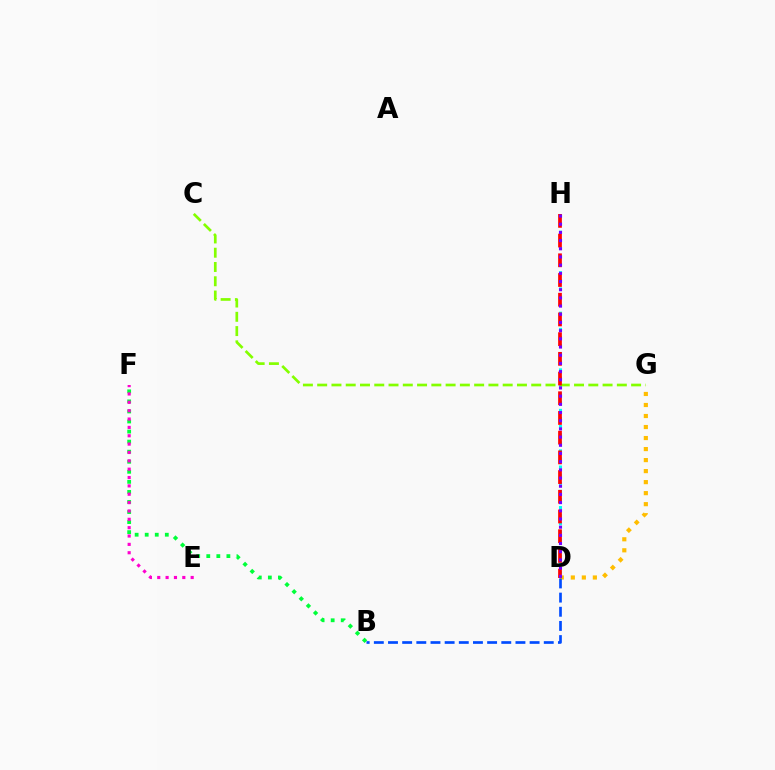{('D', 'G'): [{'color': '#ffbd00', 'line_style': 'dotted', 'thickness': 2.99}], ('B', 'F'): [{'color': '#00ff39', 'line_style': 'dotted', 'thickness': 2.73}], ('E', 'F'): [{'color': '#ff00cf', 'line_style': 'dotted', 'thickness': 2.27}], ('D', 'H'): [{'color': '#00fff6', 'line_style': 'dotted', 'thickness': 2.2}, {'color': '#ff0000', 'line_style': 'dashed', 'thickness': 2.68}, {'color': '#7200ff', 'line_style': 'dotted', 'thickness': 2.22}], ('C', 'G'): [{'color': '#84ff00', 'line_style': 'dashed', 'thickness': 1.94}], ('B', 'D'): [{'color': '#004bff', 'line_style': 'dashed', 'thickness': 1.92}]}